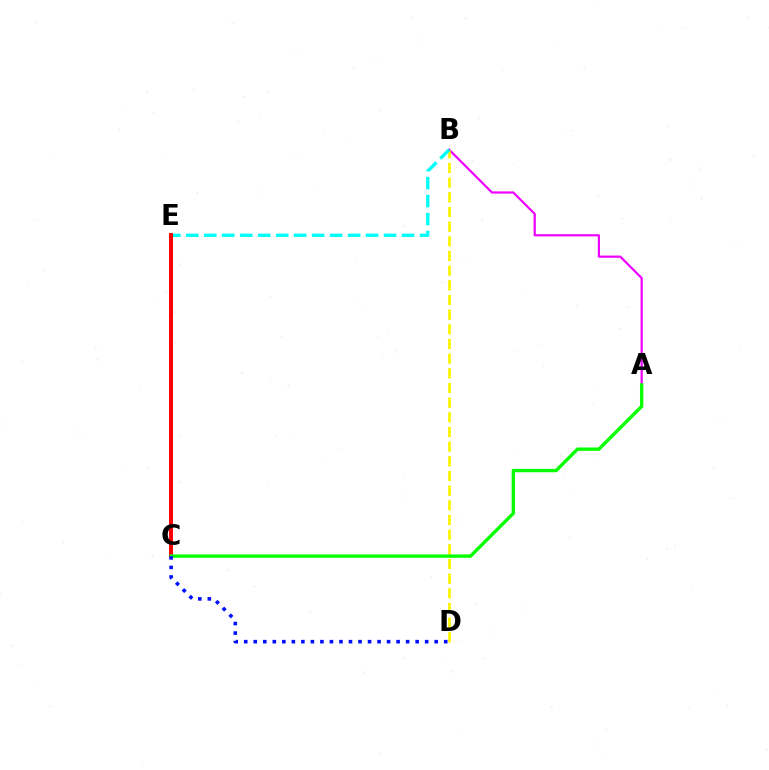{('A', 'B'): [{'color': '#ee00ff', 'line_style': 'solid', 'thickness': 1.59}], ('B', 'D'): [{'color': '#fcf500', 'line_style': 'dashed', 'thickness': 1.99}], ('B', 'E'): [{'color': '#00fff6', 'line_style': 'dashed', 'thickness': 2.44}], ('C', 'E'): [{'color': '#ff0000', 'line_style': 'solid', 'thickness': 2.85}], ('A', 'C'): [{'color': '#08ff00', 'line_style': 'solid', 'thickness': 2.43}], ('C', 'D'): [{'color': '#0010ff', 'line_style': 'dotted', 'thickness': 2.59}]}